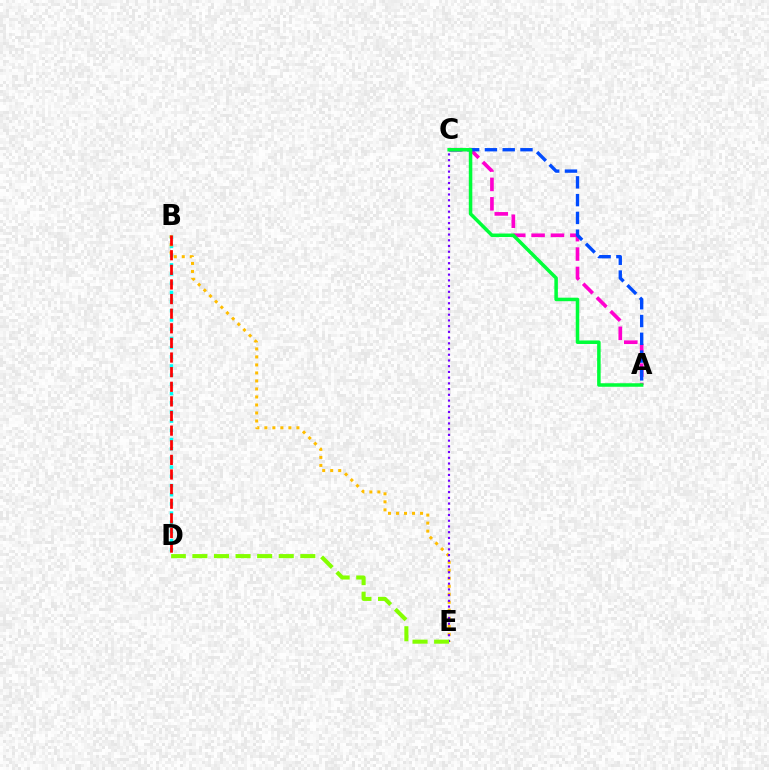{('B', 'D'): [{'color': '#00fff6', 'line_style': 'dotted', 'thickness': 2.5}, {'color': '#ff0000', 'line_style': 'dashed', 'thickness': 1.99}], ('A', 'C'): [{'color': '#ff00cf', 'line_style': 'dashed', 'thickness': 2.64}, {'color': '#004bff', 'line_style': 'dashed', 'thickness': 2.42}, {'color': '#00ff39', 'line_style': 'solid', 'thickness': 2.53}], ('B', 'E'): [{'color': '#ffbd00', 'line_style': 'dotted', 'thickness': 2.18}], ('C', 'E'): [{'color': '#7200ff', 'line_style': 'dotted', 'thickness': 1.55}], ('D', 'E'): [{'color': '#84ff00', 'line_style': 'dashed', 'thickness': 2.93}]}